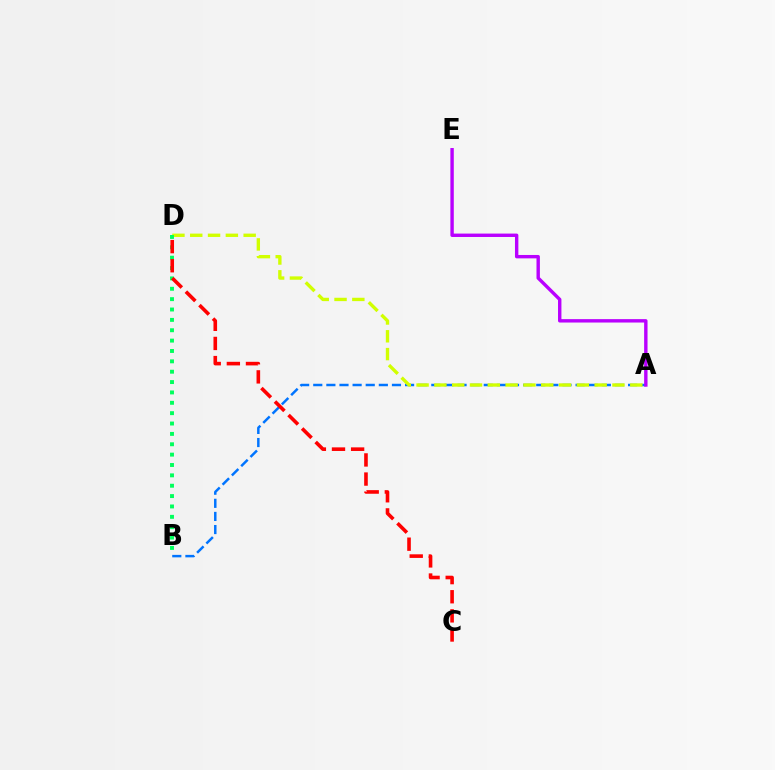{('A', 'B'): [{'color': '#0074ff', 'line_style': 'dashed', 'thickness': 1.78}], ('A', 'D'): [{'color': '#d1ff00', 'line_style': 'dashed', 'thickness': 2.42}], ('B', 'D'): [{'color': '#00ff5c', 'line_style': 'dotted', 'thickness': 2.82}], ('C', 'D'): [{'color': '#ff0000', 'line_style': 'dashed', 'thickness': 2.6}], ('A', 'E'): [{'color': '#b900ff', 'line_style': 'solid', 'thickness': 2.45}]}